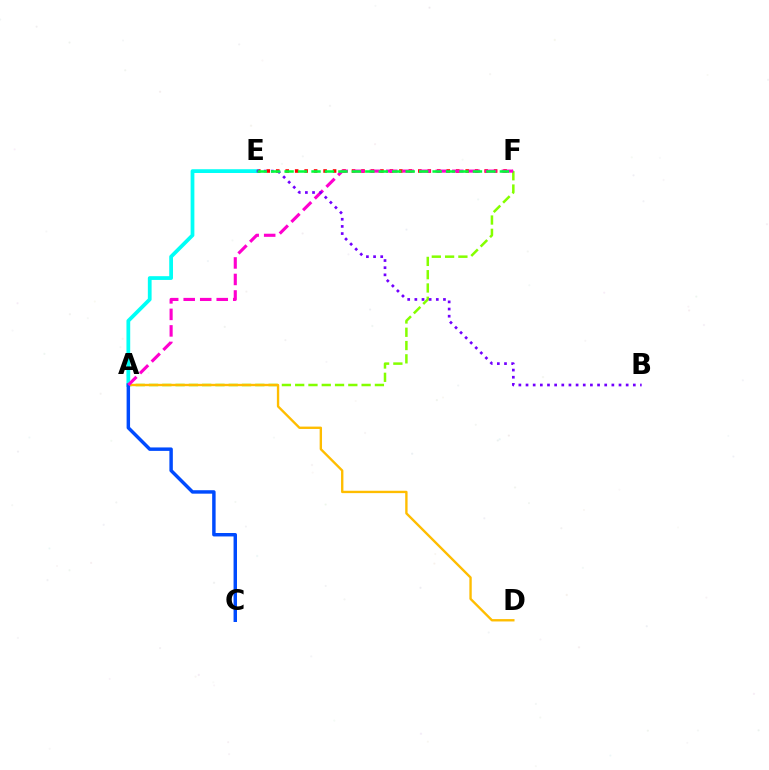{('A', 'F'): [{'color': '#84ff00', 'line_style': 'dashed', 'thickness': 1.8}, {'color': '#ff00cf', 'line_style': 'dashed', 'thickness': 2.24}], ('E', 'F'): [{'color': '#ff0000', 'line_style': 'dotted', 'thickness': 2.57}, {'color': '#00ff39', 'line_style': 'dashed', 'thickness': 1.83}], ('A', 'E'): [{'color': '#00fff6', 'line_style': 'solid', 'thickness': 2.71}], ('A', 'D'): [{'color': '#ffbd00', 'line_style': 'solid', 'thickness': 1.7}], ('A', 'C'): [{'color': '#004bff', 'line_style': 'solid', 'thickness': 2.48}], ('B', 'E'): [{'color': '#7200ff', 'line_style': 'dotted', 'thickness': 1.94}]}